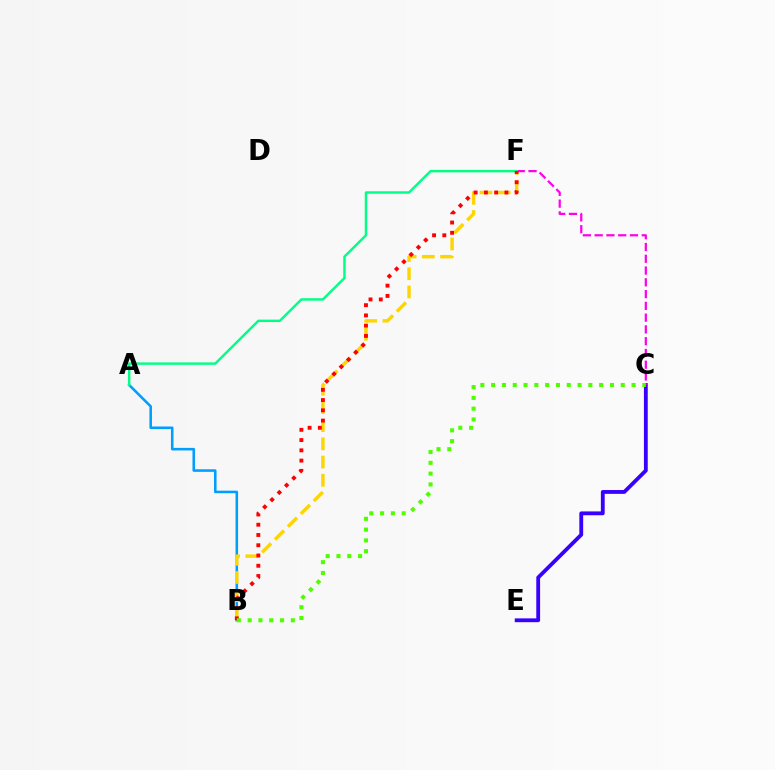{('A', 'B'): [{'color': '#009eff', 'line_style': 'solid', 'thickness': 1.84}], ('C', 'E'): [{'color': '#3700ff', 'line_style': 'solid', 'thickness': 2.75}], ('C', 'F'): [{'color': '#ff00ed', 'line_style': 'dashed', 'thickness': 1.6}], ('B', 'F'): [{'color': '#ffd500', 'line_style': 'dashed', 'thickness': 2.47}, {'color': '#ff0000', 'line_style': 'dotted', 'thickness': 2.79}], ('A', 'F'): [{'color': '#00ff86', 'line_style': 'solid', 'thickness': 1.76}], ('B', 'C'): [{'color': '#4fff00', 'line_style': 'dotted', 'thickness': 2.93}]}